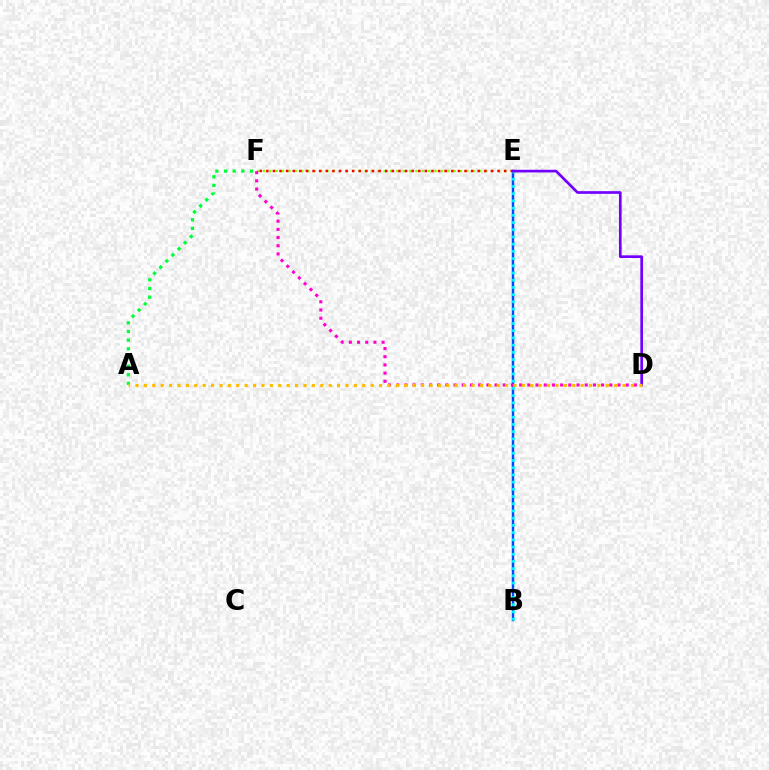{('E', 'F'): [{'color': '#84ff00', 'line_style': 'dotted', 'thickness': 1.73}, {'color': '#ff0000', 'line_style': 'dotted', 'thickness': 1.79}], ('A', 'F'): [{'color': '#00ff39', 'line_style': 'dotted', 'thickness': 2.35}], ('B', 'E'): [{'color': '#004bff', 'line_style': 'solid', 'thickness': 1.76}, {'color': '#00fff6', 'line_style': 'dotted', 'thickness': 1.96}], ('D', 'F'): [{'color': '#ff00cf', 'line_style': 'dotted', 'thickness': 2.23}], ('D', 'E'): [{'color': '#7200ff', 'line_style': 'solid', 'thickness': 1.93}], ('A', 'D'): [{'color': '#ffbd00', 'line_style': 'dotted', 'thickness': 2.28}]}